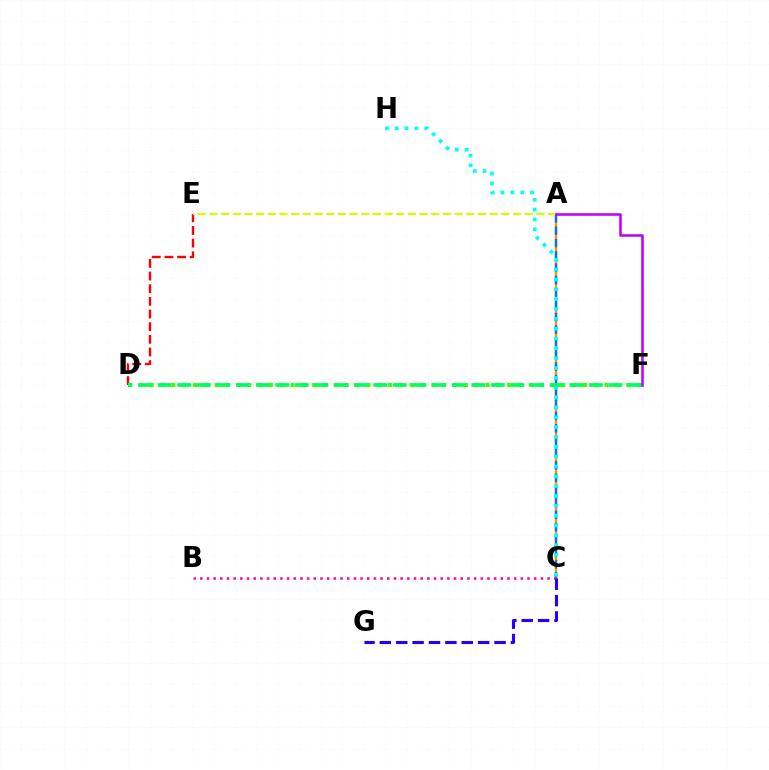{('D', 'E'): [{'color': '#ff0000', 'line_style': 'dashed', 'thickness': 1.72}], ('A', 'C'): [{'color': '#ff9400', 'line_style': 'solid', 'thickness': 1.77}, {'color': '#0074ff', 'line_style': 'dashed', 'thickness': 1.68}], ('D', 'F'): [{'color': '#3dff00', 'line_style': 'dotted', 'thickness': 2.94}, {'color': '#00ff5c', 'line_style': 'dashed', 'thickness': 2.66}], ('A', 'E'): [{'color': '#d1ff00', 'line_style': 'dashed', 'thickness': 1.59}], ('C', 'H'): [{'color': '#00fff6', 'line_style': 'dotted', 'thickness': 2.67}], ('B', 'C'): [{'color': '#ff00ac', 'line_style': 'dotted', 'thickness': 1.81}], ('A', 'F'): [{'color': '#b900ff', 'line_style': 'solid', 'thickness': 1.82}], ('C', 'G'): [{'color': '#2500ff', 'line_style': 'dashed', 'thickness': 2.23}]}